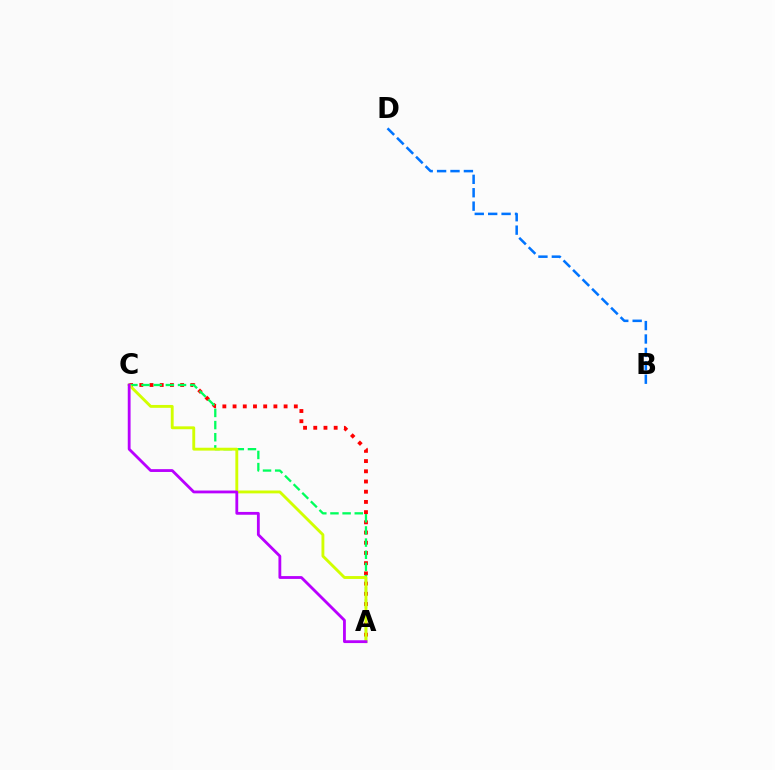{('A', 'C'): [{'color': '#ff0000', 'line_style': 'dotted', 'thickness': 2.77}, {'color': '#00ff5c', 'line_style': 'dashed', 'thickness': 1.65}, {'color': '#d1ff00', 'line_style': 'solid', 'thickness': 2.07}, {'color': '#b900ff', 'line_style': 'solid', 'thickness': 2.03}], ('B', 'D'): [{'color': '#0074ff', 'line_style': 'dashed', 'thickness': 1.82}]}